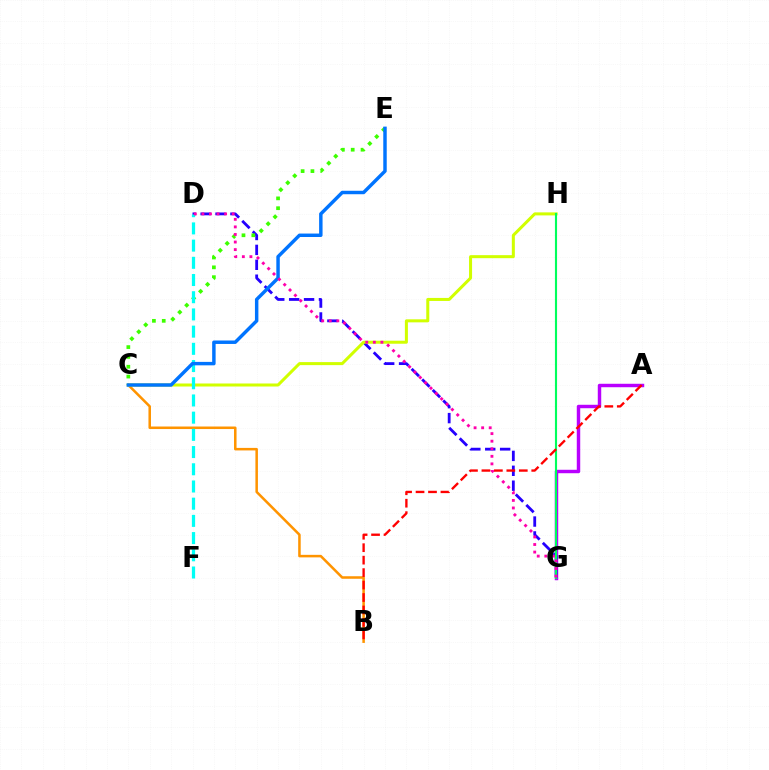{('A', 'G'): [{'color': '#b900ff', 'line_style': 'solid', 'thickness': 2.48}], ('B', 'C'): [{'color': '#ff9400', 'line_style': 'solid', 'thickness': 1.82}], ('D', 'G'): [{'color': '#2500ff', 'line_style': 'dashed', 'thickness': 2.02}, {'color': '#ff00ac', 'line_style': 'dotted', 'thickness': 2.06}], ('C', 'E'): [{'color': '#3dff00', 'line_style': 'dotted', 'thickness': 2.67}, {'color': '#0074ff', 'line_style': 'solid', 'thickness': 2.48}], ('C', 'H'): [{'color': '#d1ff00', 'line_style': 'solid', 'thickness': 2.18}], ('D', 'F'): [{'color': '#00fff6', 'line_style': 'dashed', 'thickness': 2.34}], ('G', 'H'): [{'color': '#00ff5c', 'line_style': 'solid', 'thickness': 1.53}], ('A', 'B'): [{'color': '#ff0000', 'line_style': 'dashed', 'thickness': 1.69}]}